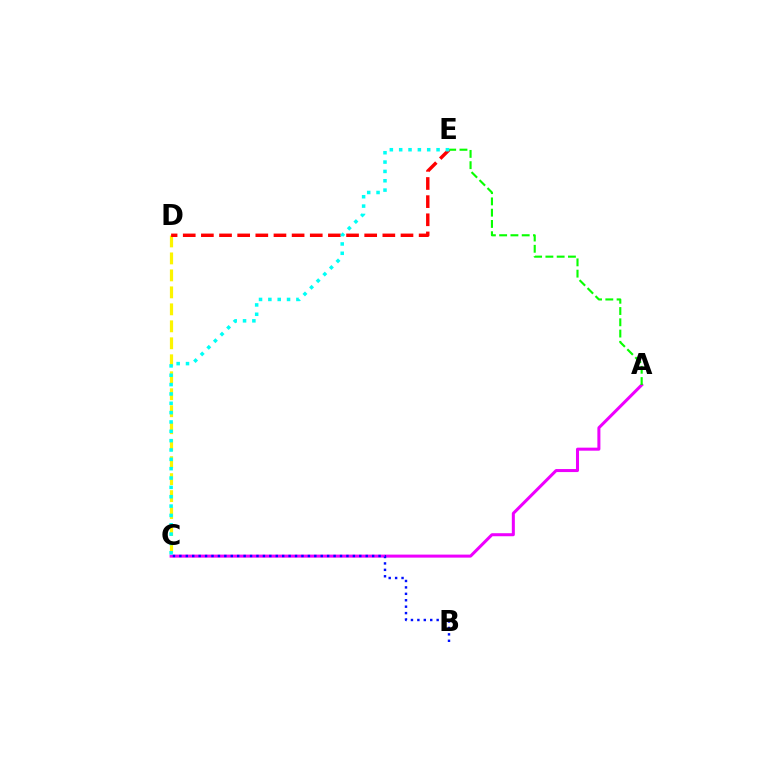{('C', 'D'): [{'color': '#fcf500', 'line_style': 'dashed', 'thickness': 2.31}], ('A', 'C'): [{'color': '#ee00ff', 'line_style': 'solid', 'thickness': 2.18}], ('D', 'E'): [{'color': '#ff0000', 'line_style': 'dashed', 'thickness': 2.47}], ('B', 'C'): [{'color': '#0010ff', 'line_style': 'dotted', 'thickness': 1.75}], ('A', 'E'): [{'color': '#08ff00', 'line_style': 'dashed', 'thickness': 1.53}], ('C', 'E'): [{'color': '#00fff6', 'line_style': 'dotted', 'thickness': 2.54}]}